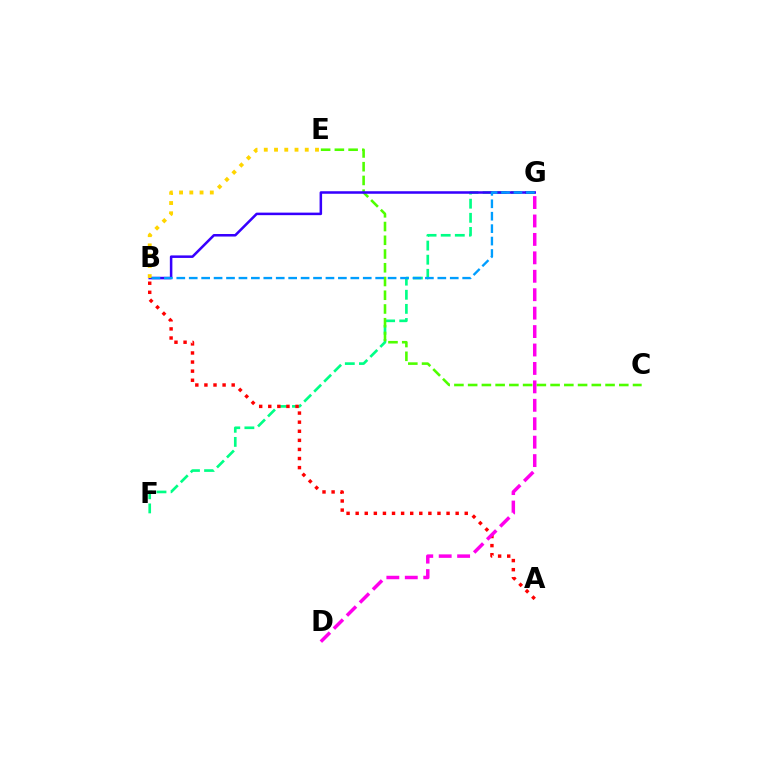{('F', 'G'): [{'color': '#00ff86', 'line_style': 'dashed', 'thickness': 1.92}], ('C', 'E'): [{'color': '#4fff00', 'line_style': 'dashed', 'thickness': 1.87}], ('A', 'B'): [{'color': '#ff0000', 'line_style': 'dotted', 'thickness': 2.47}], ('B', 'G'): [{'color': '#3700ff', 'line_style': 'solid', 'thickness': 1.82}, {'color': '#009eff', 'line_style': 'dashed', 'thickness': 1.69}], ('B', 'E'): [{'color': '#ffd500', 'line_style': 'dotted', 'thickness': 2.78}], ('D', 'G'): [{'color': '#ff00ed', 'line_style': 'dashed', 'thickness': 2.5}]}